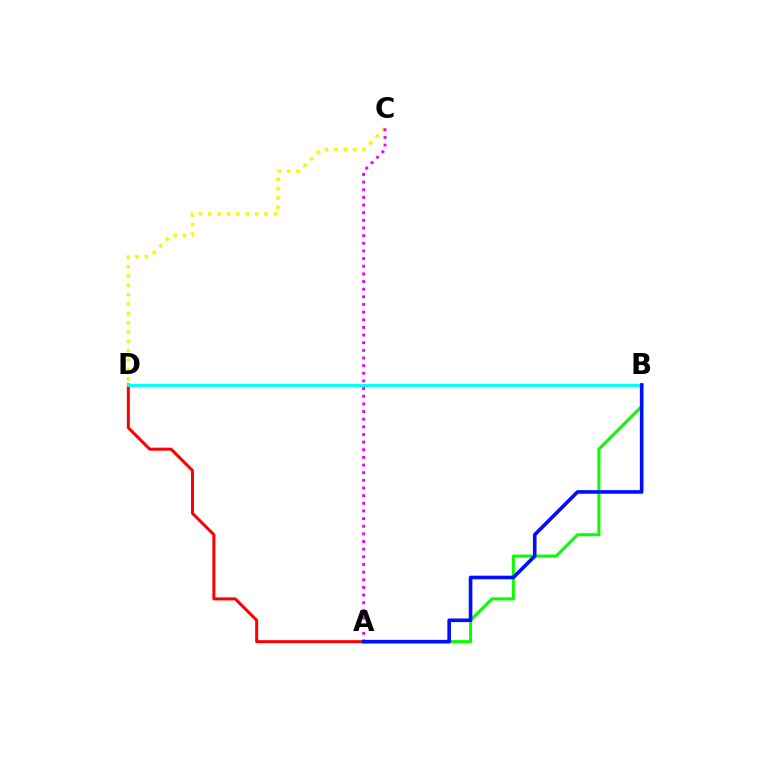{('A', 'D'): [{'color': '#ff0000', 'line_style': 'solid', 'thickness': 2.17}], ('A', 'B'): [{'color': '#08ff00', 'line_style': 'solid', 'thickness': 2.21}, {'color': '#0010ff', 'line_style': 'solid', 'thickness': 2.61}], ('C', 'D'): [{'color': '#fcf500', 'line_style': 'dotted', 'thickness': 2.54}], ('B', 'D'): [{'color': '#00fff6', 'line_style': 'solid', 'thickness': 2.12}], ('A', 'C'): [{'color': '#ee00ff', 'line_style': 'dotted', 'thickness': 2.08}]}